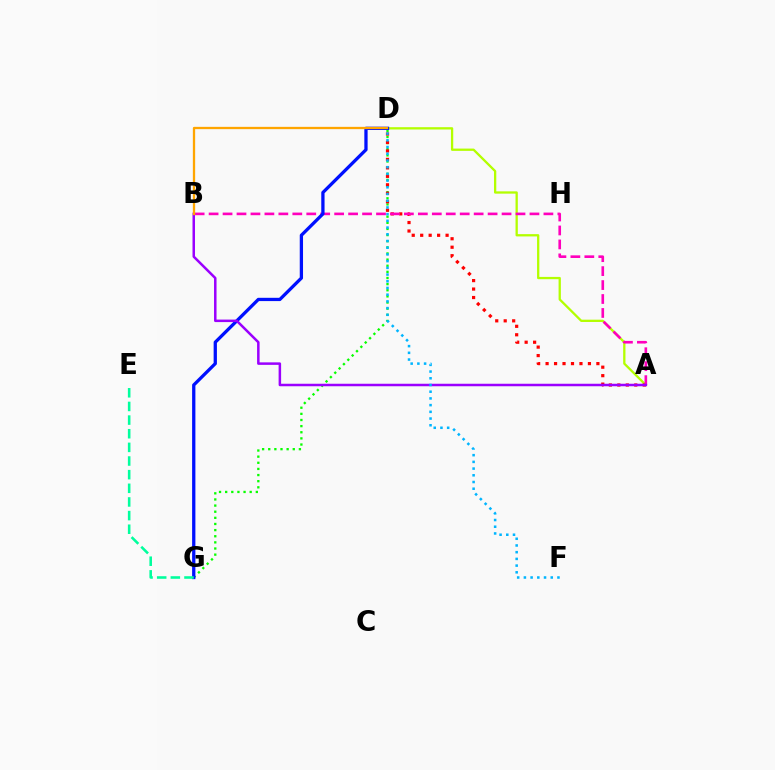{('D', 'G'): [{'color': '#08ff00', 'line_style': 'dotted', 'thickness': 1.67}, {'color': '#0010ff', 'line_style': 'solid', 'thickness': 2.36}], ('A', 'D'): [{'color': '#b3ff00', 'line_style': 'solid', 'thickness': 1.65}, {'color': '#ff0000', 'line_style': 'dotted', 'thickness': 2.3}], ('A', 'B'): [{'color': '#ff00bd', 'line_style': 'dashed', 'thickness': 1.9}, {'color': '#9b00ff', 'line_style': 'solid', 'thickness': 1.8}], ('E', 'G'): [{'color': '#00ff9d', 'line_style': 'dashed', 'thickness': 1.85}], ('B', 'D'): [{'color': '#ffa500', 'line_style': 'solid', 'thickness': 1.65}], ('D', 'F'): [{'color': '#00b5ff', 'line_style': 'dotted', 'thickness': 1.82}]}